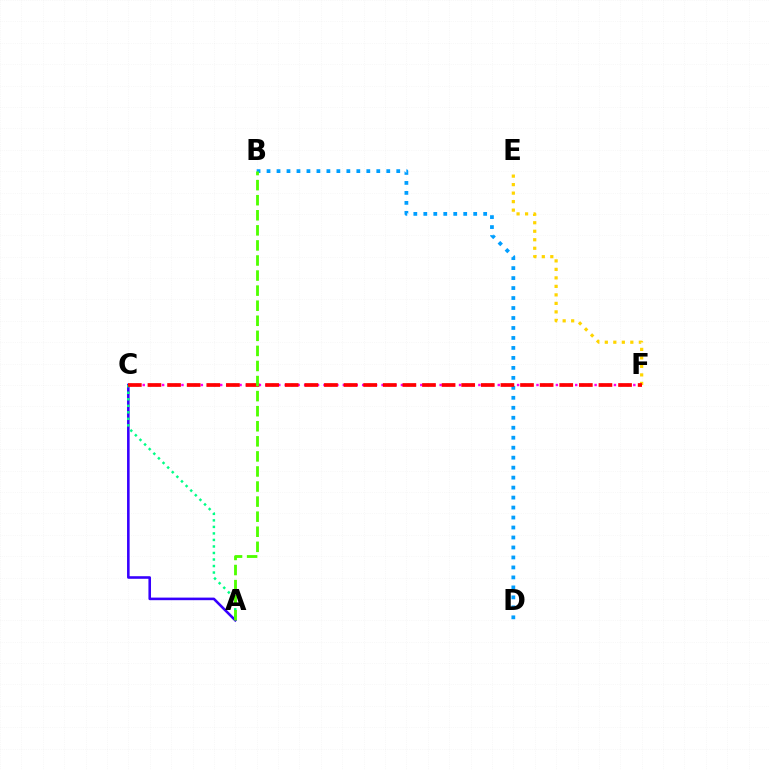{('E', 'F'): [{'color': '#ffd500', 'line_style': 'dotted', 'thickness': 2.31}], ('A', 'C'): [{'color': '#3700ff', 'line_style': 'solid', 'thickness': 1.86}, {'color': '#00ff86', 'line_style': 'dotted', 'thickness': 1.77}], ('C', 'F'): [{'color': '#ff00ed', 'line_style': 'dotted', 'thickness': 1.75}, {'color': '#ff0000', 'line_style': 'dashed', 'thickness': 2.66}], ('B', 'D'): [{'color': '#009eff', 'line_style': 'dotted', 'thickness': 2.71}], ('A', 'B'): [{'color': '#4fff00', 'line_style': 'dashed', 'thickness': 2.05}]}